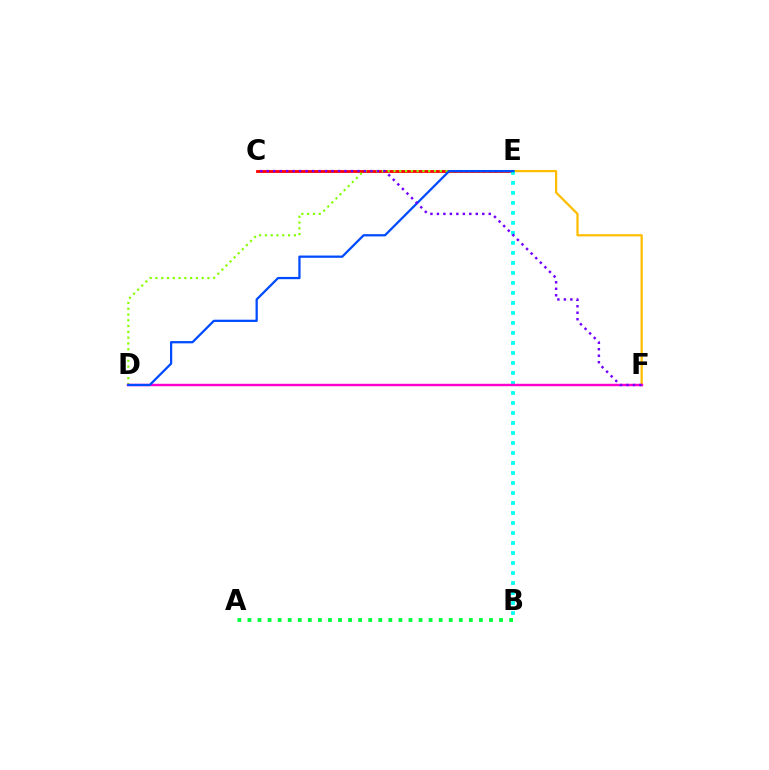{('C', 'E'): [{'color': '#ff0000', 'line_style': 'solid', 'thickness': 2.02}], ('A', 'B'): [{'color': '#00ff39', 'line_style': 'dotted', 'thickness': 2.73}], ('E', 'F'): [{'color': '#ffbd00', 'line_style': 'solid', 'thickness': 1.62}], ('B', 'E'): [{'color': '#00fff6', 'line_style': 'dotted', 'thickness': 2.72}], ('D', 'E'): [{'color': '#84ff00', 'line_style': 'dotted', 'thickness': 1.57}, {'color': '#004bff', 'line_style': 'solid', 'thickness': 1.63}], ('D', 'F'): [{'color': '#ff00cf', 'line_style': 'solid', 'thickness': 1.75}], ('C', 'F'): [{'color': '#7200ff', 'line_style': 'dotted', 'thickness': 1.76}]}